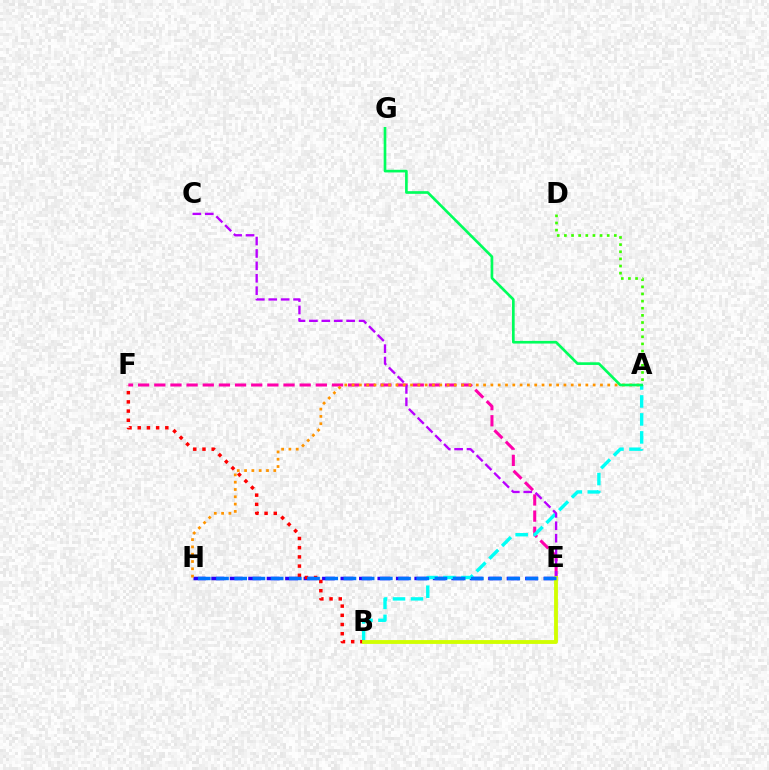{('E', 'H'): [{'color': '#2500ff', 'line_style': 'dashed', 'thickness': 2.51}, {'color': '#0074ff', 'line_style': 'dashed', 'thickness': 2.47}], ('E', 'F'): [{'color': '#ff00ac', 'line_style': 'dashed', 'thickness': 2.19}], ('A', 'B'): [{'color': '#00fff6', 'line_style': 'dashed', 'thickness': 2.44}], ('B', 'F'): [{'color': '#ff0000', 'line_style': 'dotted', 'thickness': 2.5}], ('C', 'E'): [{'color': '#b900ff', 'line_style': 'dashed', 'thickness': 1.69}], ('B', 'E'): [{'color': '#d1ff00', 'line_style': 'solid', 'thickness': 2.77}], ('A', 'H'): [{'color': '#ff9400', 'line_style': 'dotted', 'thickness': 1.98}], ('A', 'D'): [{'color': '#3dff00', 'line_style': 'dotted', 'thickness': 1.94}], ('A', 'G'): [{'color': '#00ff5c', 'line_style': 'solid', 'thickness': 1.92}]}